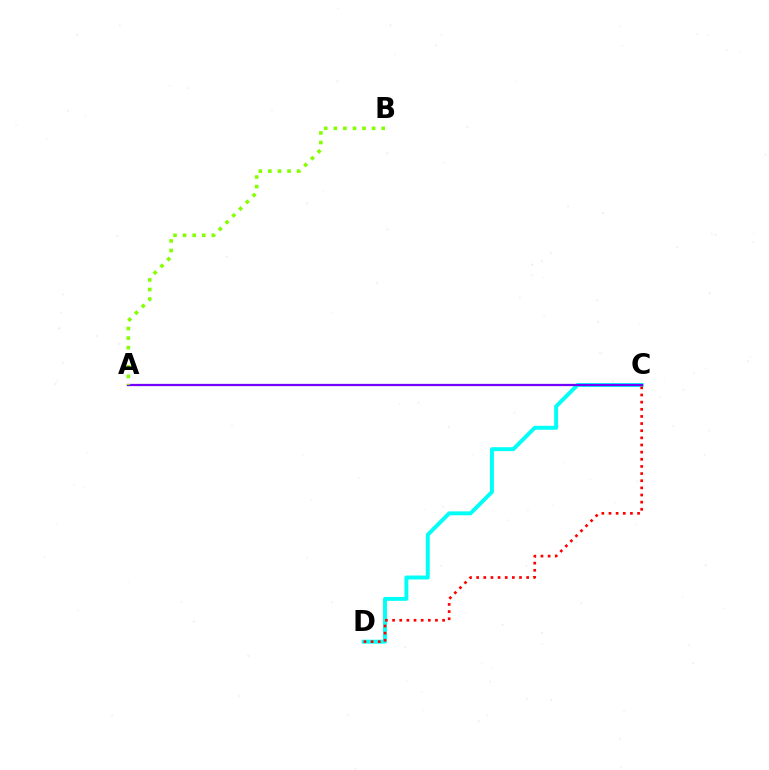{('C', 'D'): [{'color': '#00fff6', 'line_style': 'solid', 'thickness': 2.82}, {'color': '#ff0000', 'line_style': 'dotted', 'thickness': 1.94}], ('A', 'C'): [{'color': '#7200ff', 'line_style': 'solid', 'thickness': 1.63}], ('A', 'B'): [{'color': '#84ff00', 'line_style': 'dotted', 'thickness': 2.6}]}